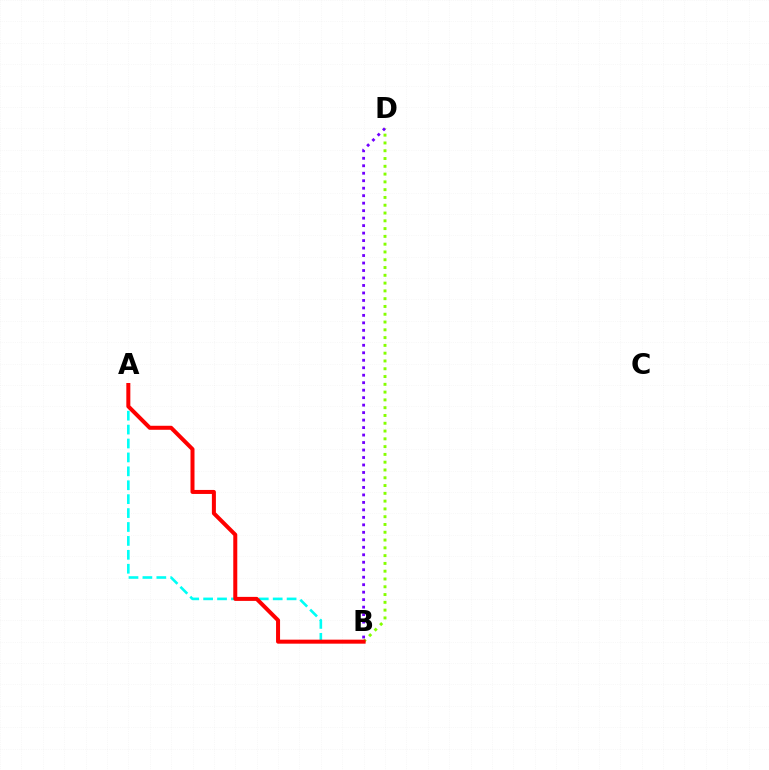{('B', 'D'): [{'color': '#84ff00', 'line_style': 'dotted', 'thickness': 2.12}, {'color': '#7200ff', 'line_style': 'dotted', 'thickness': 2.03}], ('A', 'B'): [{'color': '#00fff6', 'line_style': 'dashed', 'thickness': 1.89}, {'color': '#ff0000', 'line_style': 'solid', 'thickness': 2.89}]}